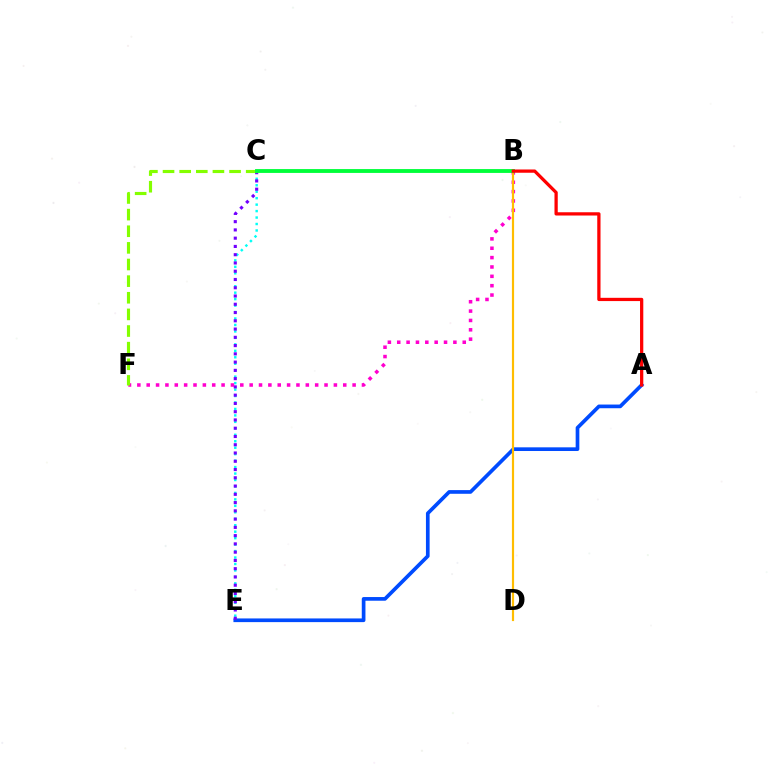{('C', 'E'): [{'color': '#00fff6', 'line_style': 'dotted', 'thickness': 1.76}, {'color': '#7200ff', 'line_style': 'dotted', 'thickness': 2.24}], ('A', 'E'): [{'color': '#004bff', 'line_style': 'solid', 'thickness': 2.65}], ('B', 'F'): [{'color': '#ff00cf', 'line_style': 'dotted', 'thickness': 2.54}], ('B', 'D'): [{'color': '#ffbd00', 'line_style': 'solid', 'thickness': 1.57}], ('C', 'F'): [{'color': '#84ff00', 'line_style': 'dashed', 'thickness': 2.26}], ('B', 'C'): [{'color': '#00ff39', 'line_style': 'solid', 'thickness': 2.77}], ('A', 'B'): [{'color': '#ff0000', 'line_style': 'solid', 'thickness': 2.35}]}